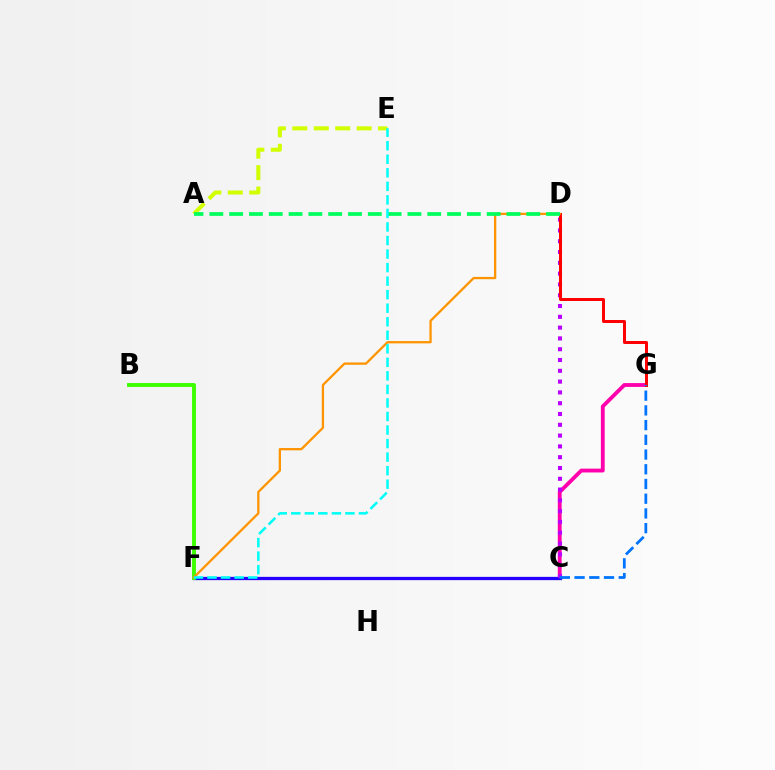{('C', 'G'): [{'color': '#ff00ac', 'line_style': 'solid', 'thickness': 2.76}, {'color': '#0074ff', 'line_style': 'dashed', 'thickness': 2.0}], ('C', 'F'): [{'color': '#2500ff', 'line_style': 'solid', 'thickness': 2.36}], ('B', 'F'): [{'color': '#3dff00', 'line_style': 'solid', 'thickness': 2.81}], ('C', 'D'): [{'color': '#b900ff', 'line_style': 'dotted', 'thickness': 2.93}], ('D', 'G'): [{'color': '#ff0000', 'line_style': 'solid', 'thickness': 2.14}], ('D', 'F'): [{'color': '#ff9400', 'line_style': 'solid', 'thickness': 1.65}], ('A', 'E'): [{'color': '#d1ff00', 'line_style': 'dashed', 'thickness': 2.91}], ('A', 'D'): [{'color': '#00ff5c', 'line_style': 'dashed', 'thickness': 2.69}], ('E', 'F'): [{'color': '#00fff6', 'line_style': 'dashed', 'thickness': 1.84}]}